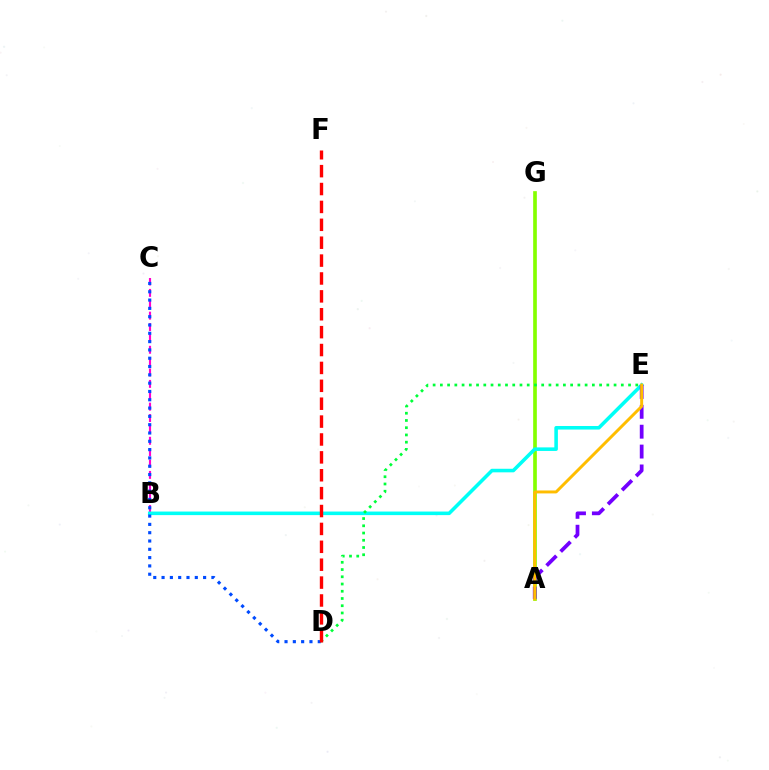{('B', 'C'): [{'color': '#ff00cf', 'line_style': 'dashed', 'thickness': 1.55}], ('A', 'G'): [{'color': '#84ff00', 'line_style': 'solid', 'thickness': 2.64}], ('B', 'E'): [{'color': '#00fff6', 'line_style': 'solid', 'thickness': 2.57}], ('D', 'E'): [{'color': '#00ff39', 'line_style': 'dotted', 'thickness': 1.97}], ('A', 'E'): [{'color': '#7200ff', 'line_style': 'dashed', 'thickness': 2.7}, {'color': '#ffbd00', 'line_style': 'solid', 'thickness': 2.12}], ('C', 'D'): [{'color': '#004bff', 'line_style': 'dotted', 'thickness': 2.26}], ('D', 'F'): [{'color': '#ff0000', 'line_style': 'dashed', 'thickness': 2.43}]}